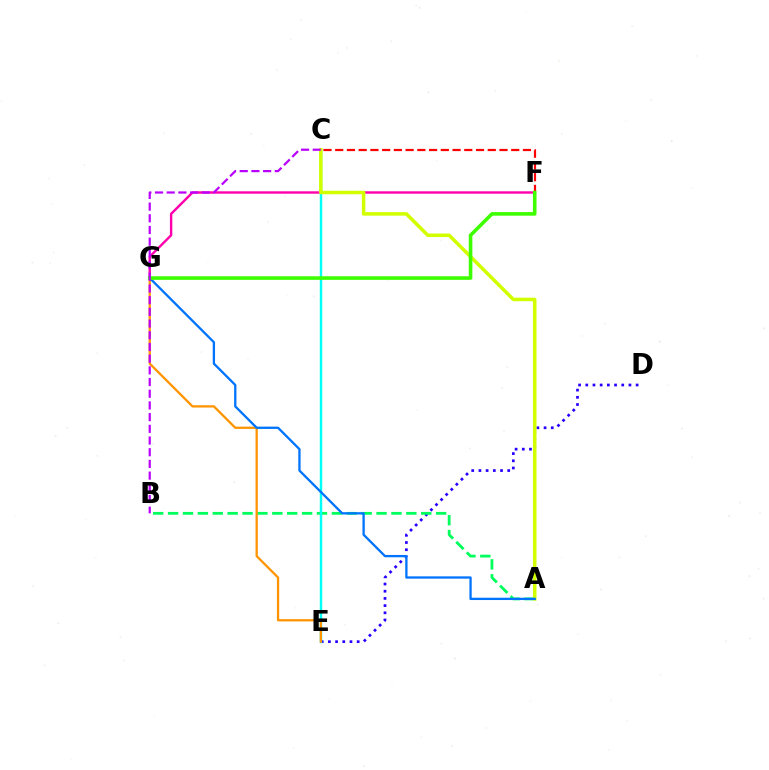{('F', 'G'): [{'color': '#ff00ac', 'line_style': 'solid', 'thickness': 1.73}, {'color': '#3dff00', 'line_style': 'solid', 'thickness': 2.59}], ('D', 'E'): [{'color': '#2500ff', 'line_style': 'dotted', 'thickness': 1.95}], ('A', 'B'): [{'color': '#00ff5c', 'line_style': 'dashed', 'thickness': 2.02}], ('C', 'E'): [{'color': '#00fff6', 'line_style': 'solid', 'thickness': 1.75}], ('A', 'C'): [{'color': '#d1ff00', 'line_style': 'solid', 'thickness': 2.53}], ('E', 'G'): [{'color': '#ff9400', 'line_style': 'solid', 'thickness': 1.64}], ('A', 'G'): [{'color': '#0074ff', 'line_style': 'solid', 'thickness': 1.66}], ('C', 'F'): [{'color': '#ff0000', 'line_style': 'dashed', 'thickness': 1.59}], ('B', 'C'): [{'color': '#b900ff', 'line_style': 'dashed', 'thickness': 1.59}]}